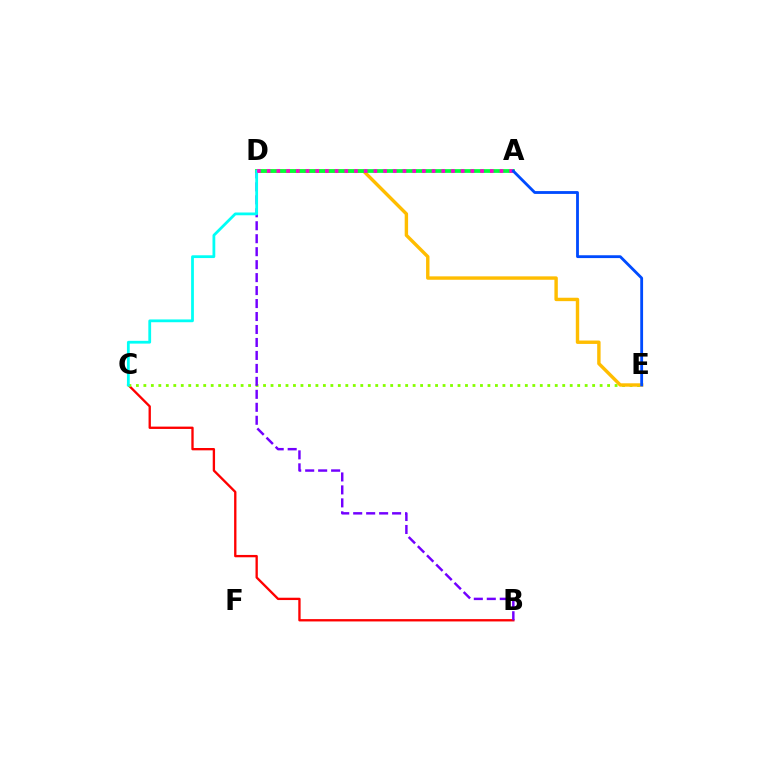{('B', 'C'): [{'color': '#ff0000', 'line_style': 'solid', 'thickness': 1.68}], ('C', 'E'): [{'color': '#84ff00', 'line_style': 'dotted', 'thickness': 2.03}], ('D', 'E'): [{'color': '#ffbd00', 'line_style': 'solid', 'thickness': 2.45}], ('B', 'D'): [{'color': '#7200ff', 'line_style': 'dashed', 'thickness': 1.76}], ('A', 'D'): [{'color': '#00ff39', 'line_style': 'solid', 'thickness': 2.7}, {'color': '#ff00cf', 'line_style': 'dotted', 'thickness': 2.64}], ('C', 'D'): [{'color': '#00fff6', 'line_style': 'solid', 'thickness': 2.0}], ('A', 'E'): [{'color': '#004bff', 'line_style': 'solid', 'thickness': 2.03}]}